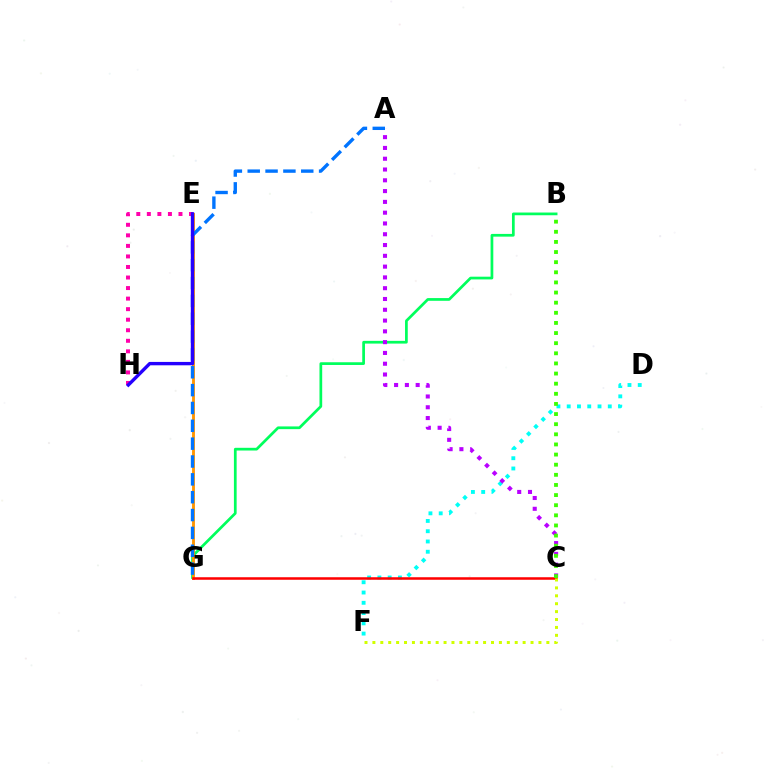{('B', 'G'): [{'color': '#00ff5c', 'line_style': 'solid', 'thickness': 1.96}], ('D', 'F'): [{'color': '#00fff6', 'line_style': 'dotted', 'thickness': 2.79}], ('E', 'G'): [{'color': '#ff9400', 'line_style': 'solid', 'thickness': 2.07}], ('A', 'C'): [{'color': '#b900ff', 'line_style': 'dotted', 'thickness': 2.93}], ('A', 'G'): [{'color': '#0074ff', 'line_style': 'dashed', 'thickness': 2.42}], ('C', 'G'): [{'color': '#ff0000', 'line_style': 'solid', 'thickness': 1.82}], ('B', 'C'): [{'color': '#3dff00', 'line_style': 'dotted', 'thickness': 2.75}], ('E', 'H'): [{'color': '#ff00ac', 'line_style': 'dotted', 'thickness': 2.86}, {'color': '#2500ff', 'line_style': 'solid', 'thickness': 2.43}], ('C', 'F'): [{'color': '#d1ff00', 'line_style': 'dotted', 'thickness': 2.15}]}